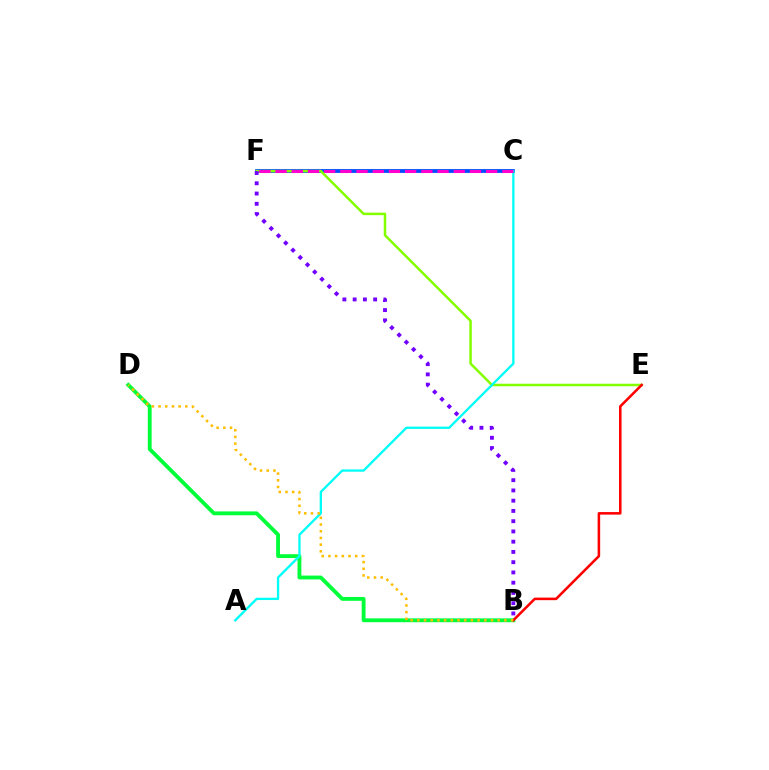{('B', 'D'): [{'color': '#00ff39', 'line_style': 'solid', 'thickness': 2.77}, {'color': '#ffbd00', 'line_style': 'dotted', 'thickness': 1.82}], ('C', 'F'): [{'color': '#004bff', 'line_style': 'solid', 'thickness': 2.73}, {'color': '#ff00cf', 'line_style': 'dashed', 'thickness': 2.2}], ('E', 'F'): [{'color': '#84ff00', 'line_style': 'solid', 'thickness': 1.81}], ('A', 'C'): [{'color': '#00fff6', 'line_style': 'solid', 'thickness': 1.67}], ('B', 'E'): [{'color': '#ff0000', 'line_style': 'solid', 'thickness': 1.83}], ('B', 'F'): [{'color': '#7200ff', 'line_style': 'dotted', 'thickness': 2.79}]}